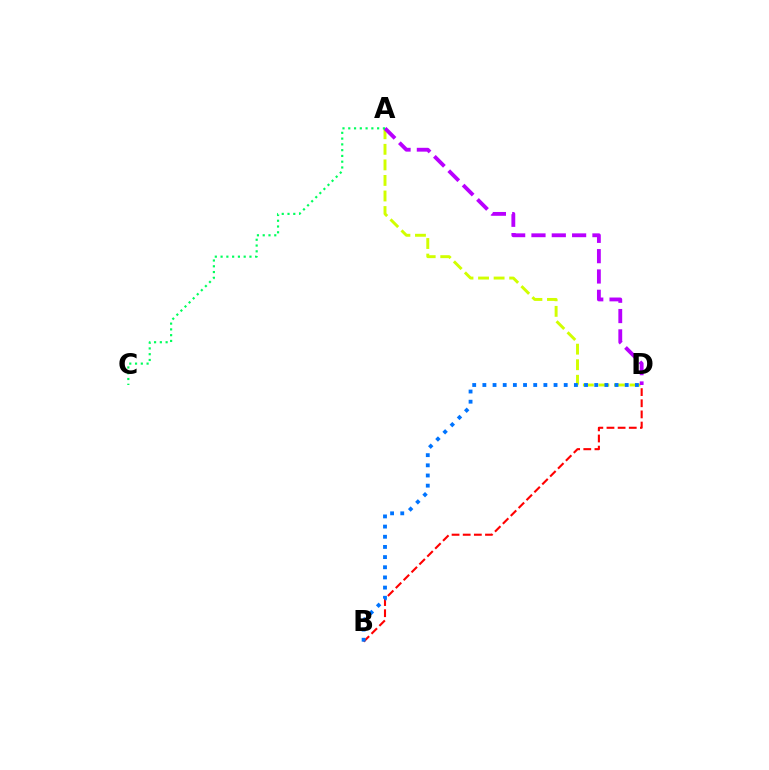{('B', 'D'): [{'color': '#ff0000', 'line_style': 'dashed', 'thickness': 1.51}, {'color': '#0074ff', 'line_style': 'dotted', 'thickness': 2.76}], ('A', 'D'): [{'color': '#d1ff00', 'line_style': 'dashed', 'thickness': 2.11}, {'color': '#b900ff', 'line_style': 'dashed', 'thickness': 2.76}], ('A', 'C'): [{'color': '#00ff5c', 'line_style': 'dotted', 'thickness': 1.57}]}